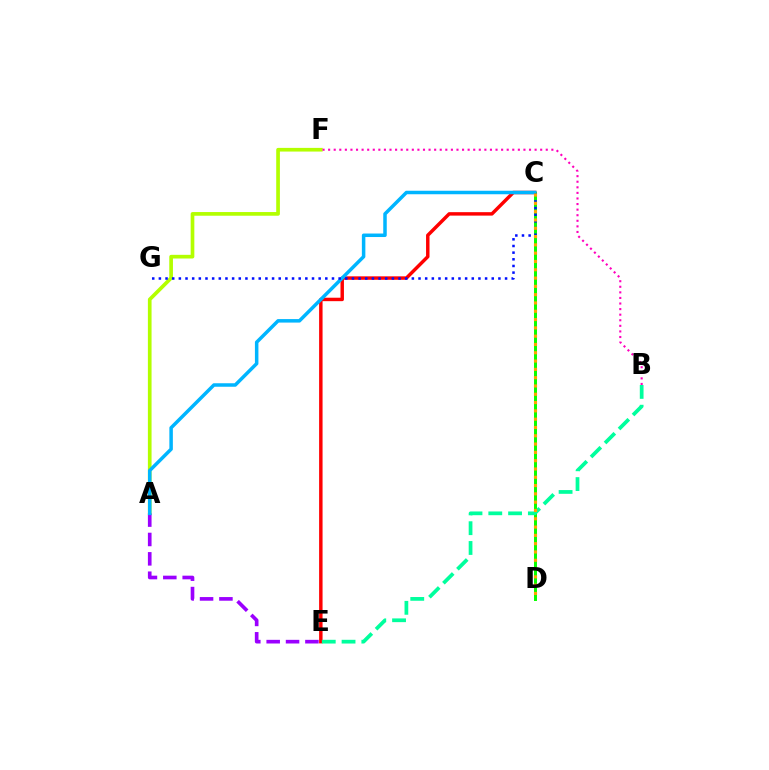{('A', 'F'): [{'color': '#b3ff00', 'line_style': 'solid', 'thickness': 2.65}], ('C', 'E'): [{'color': '#ff0000', 'line_style': 'solid', 'thickness': 2.48}], ('A', 'E'): [{'color': '#9b00ff', 'line_style': 'dashed', 'thickness': 2.63}], ('C', 'D'): [{'color': '#08ff00', 'line_style': 'solid', 'thickness': 2.14}, {'color': '#ffa500', 'line_style': 'dotted', 'thickness': 2.26}], ('A', 'C'): [{'color': '#00b5ff', 'line_style': 'solid', 'thickness': 2.52}], ('B', 'E'): [{'color': '#00ff9d', 'line_style': 'dashed', 'thickness': 2.69}], ('C', 'G'): [{'color': '#0010ff', 'line_style': 'dotted', 'thickness': 1.81}], ('B', 'F'): [{'color': '#ff00bd', 'line_style': 'dotted', 'thickness': 1.52}]}